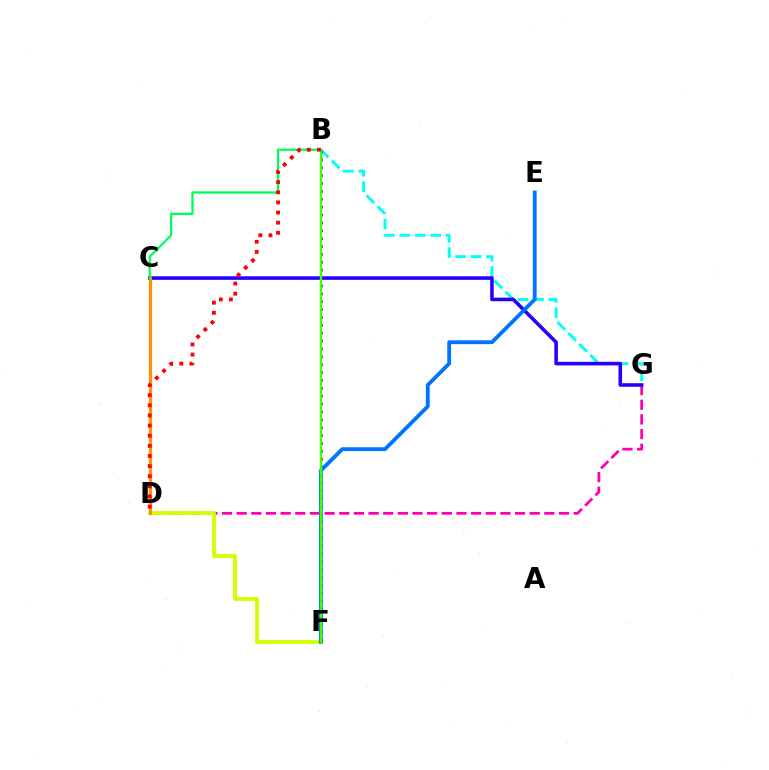{('D', 'G'): [{'color': '#ff00ac', 'line_style': 'dashed', 'thickness': 1.99}], ('D', 'F'): [{'color': '#d1ff00', 'line_style': 'solid', 'thickness': 2.75}], ('B', 'G'): [{'color': '#00fff6', 'line_style': 'dashed', 'thickness': 2.1}], ('B', 'F'): [{'color': '#b900ff', 'line_style': 'dotted', 'thickness': 2.14}, {'color': '#3dff00', 'line_style': 'solid', 'thickness': 1.74}], ('C', 'G'): [{'color': '#2500ff', 'line_style': 'solid', 'thickness': 2.57}], ('C', 'D'): [{'color': '#ff9400', 'line_style': 'solid', 'thickness': 2.32}], ('E', 'F'): [{'color': '#0074ff', 'line_style': 'solid', 'thickness': 2.76}], ('B', 'C'): [{'color': '#00ff5c', 'line_style': 'solid', 'thickness': 1.65}], ('B', 'D'): [{'color': '#ff0000', 'line_style': 'dotted', 'thickness': 2.75}]}